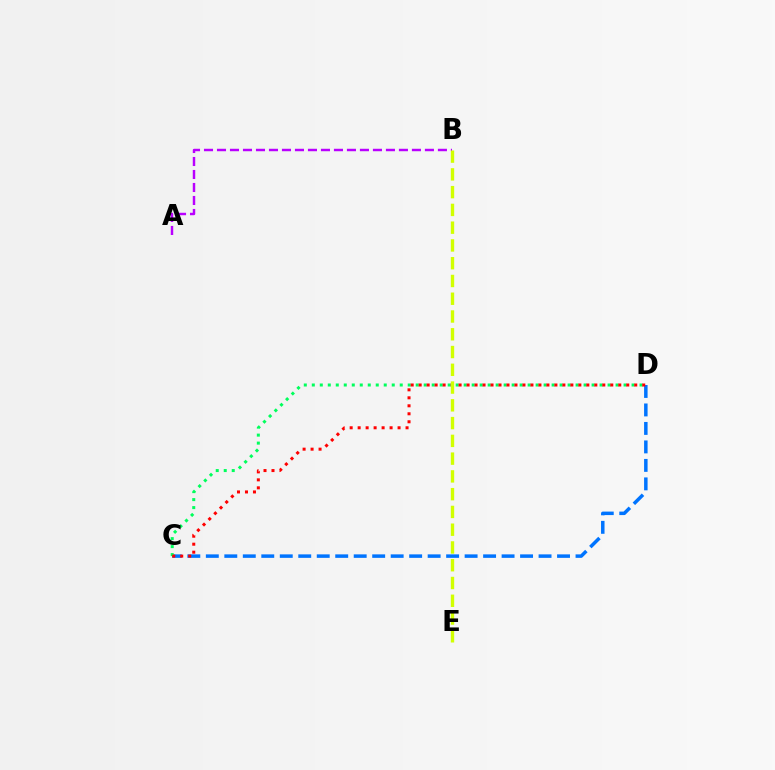{('A', 'B'): [{'color': '#b900ff', 'line_style': 'dashed', 'thickness': 1.77}], ('C', 'D'): [{'color': '#0074ff', 'line_style': 'dashed', 'thickness': 2.51}, {'color': '#00ff5c', 'line_style': 'dotted', 'thickness': 2.17}, {'color': '#ff0000', 'line_style': 'dotted', 'thickness': 2.17}], ('B', 'E'): [{'color': '#d1ff00', 'line_style': 'dashed', 'thickness': 2.41}]}